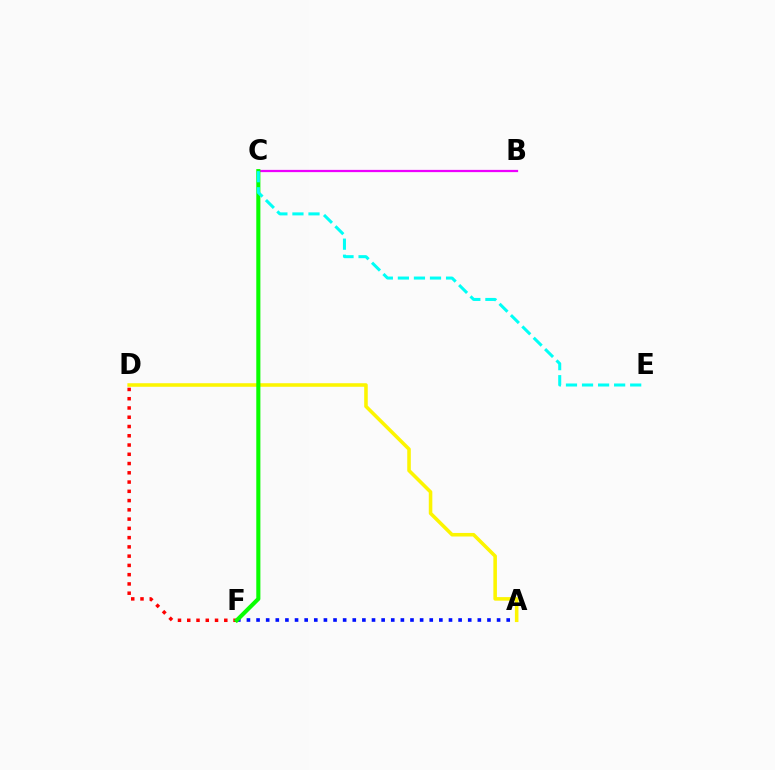{('A', 'F'): [{'color': '#0010ff', 'line_style': 'dotted', 'thickness': 2.61}], ('D', 'F'): [{'color': '#ff0000', 'line_style': 'dotted', 'thickness': 2.52}], ('A', 'D'): [{'color': '#fcf500', 'line_style': 'solid', 'thickness': 2.56}], ('B', 'C'): [{'color': '#ee00ff', 'line_style': 'solid', 'thickness': 1.62}], ('C', 'F'): [{'color': '#08ff00', 'line_style': 'solid', 'thickness': 2.94}], ('C', 'E'): [{'color': '#00fff6', 'line_style': 'dashed', 'thickness': 2.18}]}